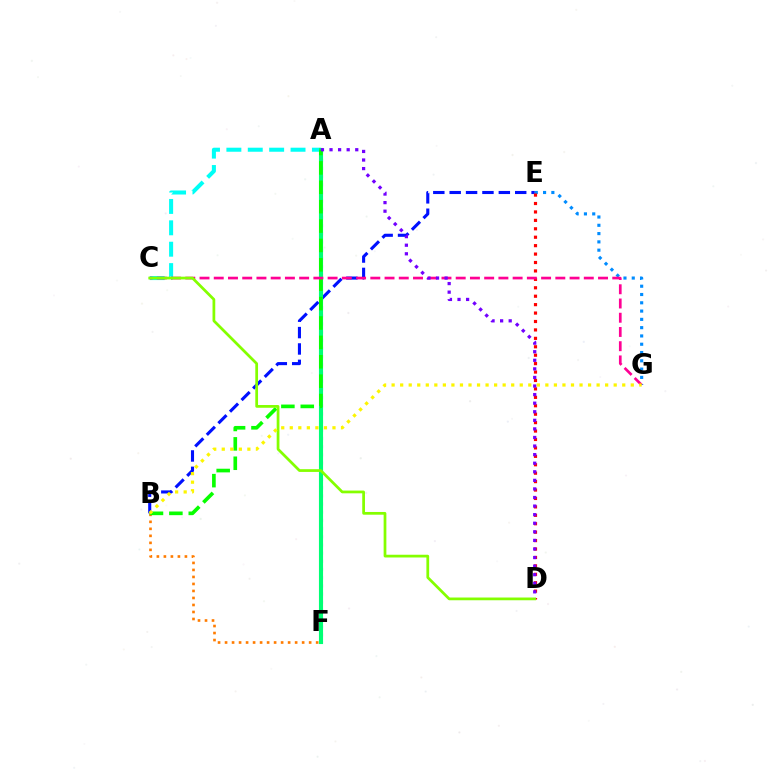{('E', 'G'): [{'color': '#008cff', 'line_style': 'dotted', 'thickness': 2.25}], ('B', 'E'): [{'color': '#0010ff', 'line_style': 'dashed', 'thickness': 2.23}], ('B', 'F'): [{'color': '#ff7c00', 'line_style': 'dotted', 'thickness': 1.9}], ('A', 'C'): [{'color': '#00fff6', 'line_style': 'dashed', 'thickness': 2.91}], ('A', 'F'): [{'color': '#ee00ff', 'line_style': 'dotted', 'thickness': 2.22}, {'color': '#00ff74', 'line_style': 'solid', 'thickness': 2.96}], ('D', 'E'): [{'color': '#ff0000', 'line_style': 'dotted', 'thickness': 2.29}], ('A', 'B'): [{'color': '#08ff00', 'line_style': 'dashed', 'thickness': 2.63}], ('C', 'G'): [{'color': '#ff0094', 'line_style': 'dashed', 'thickness': 1.93}], ('C', 'D'): [{'color': '#84ff00', 'line_style': 'solid', 'thickness': 1.97}], ('A', 'D'): [{'color': '#7200ff', 'line_style': 'dotted', 'thickness': 2.33}], ('B', 'G'): [{'color': '#fcf500', 'line_style': 'dotted', 'thickness': 2.32}]}